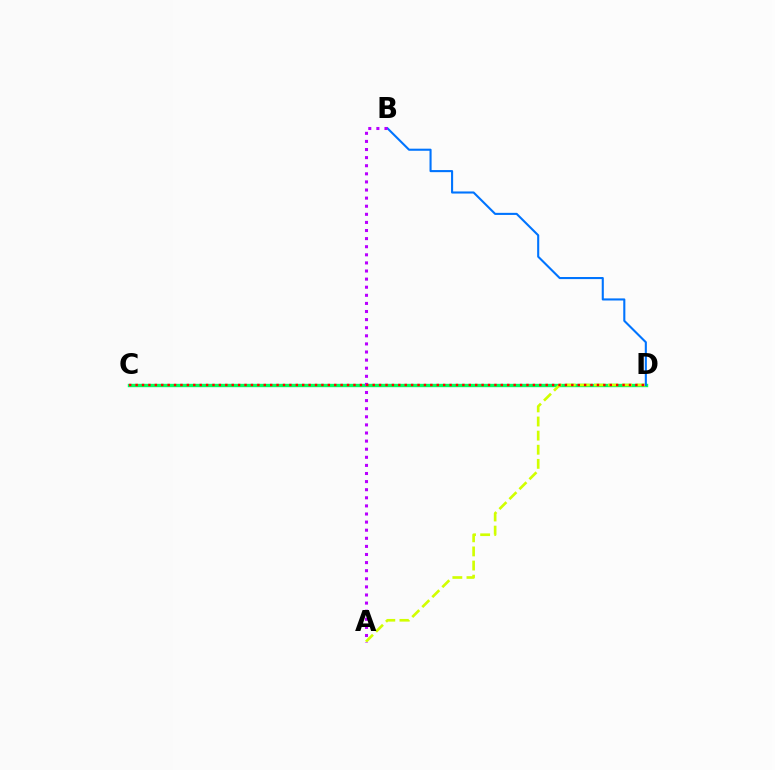{('C', 'D'): [{'color': '#00ff5c', 'line_style': 'solid', 'thickness': 2.44}, {'color': '#ff0000', 'line_style': 'dotted', 'thickness': 1.74}], ('A', 'D'): [{'color': '#d1ff00', 'line_style': 'dashed', 'thickness': 1.92}], ('B', 'D'): [{'color': '#0074ff', 'line_style': 'solid', 'thickness': 1.51}], ('A', 'B'): [{'color': '#b900ff', 'line_style': 'dotted', 'thickness': 2.2}]}